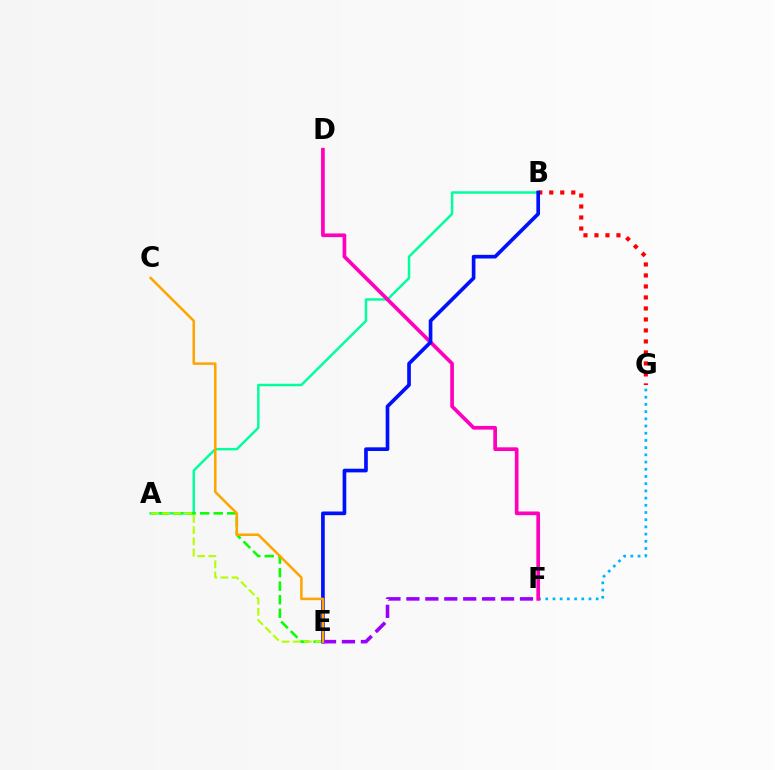{('A', 'B'): [{'color': '#00ff9d', 'line_style': 'solid', 'thickness': 1.78}], ('A', 'E'): [{'color': '#08ff00', 'line_style': 'dashed', 'thickness': 1.84}, {'color': '#b3ff00', 'line_style': 'dashed', 'thickness': 1.51}], ('B', 'G'): [{'color': '#ff0000', 'line_style': 'dotted', 'thickness': 2.99}], ('F', 'G'): [{'color': '#00b5ff', 'line_style': 'dotted', 'thickness': 1.96}], ('D', 'F'): [{'color': '#ff00bd', 'line_style': 'solid', 'thickness': 2.66}], ('B', 'E'): [{'color': '#0010ff', 'line_style': 'solid', 'thickness': 2.64}], ('E', 'F'): [{'color': '#9b00ff', 'line_style': 'dashed', 'thickness': 2.57}], ('C', 'E'): [{'color': '#ffa500', 'line_style': 'solid', 'thickness': 1.82}]}